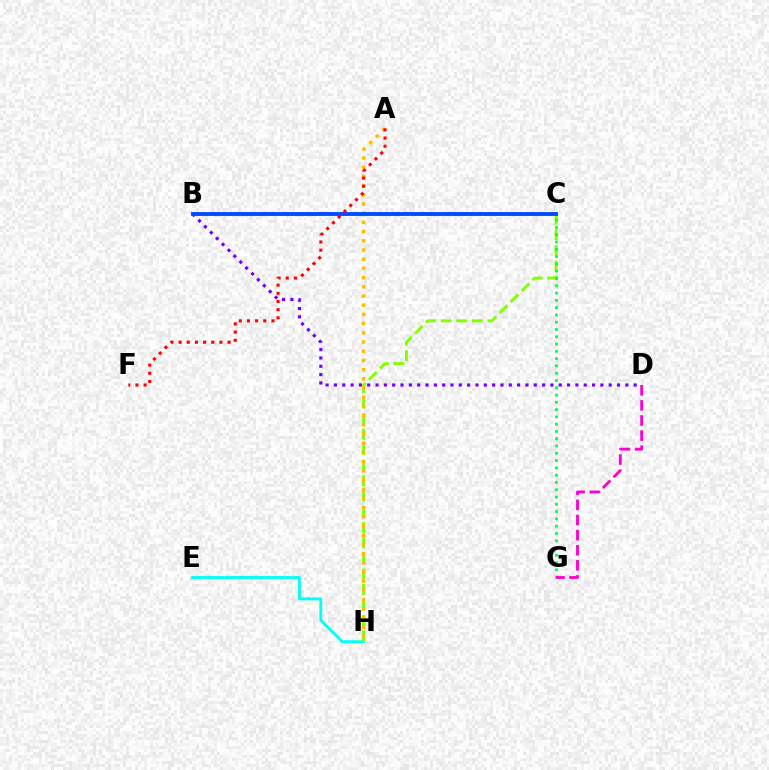{('B', 'D'): [{'color': '#7200ff', 'line_style': 'dotted', 'thickness': 2.26}], ('E', 'H'): [{'color': '#00fff6', 'line_style': 'solid', 'thickness': 2.04}], ('C', 'H'): [{'color': '#84ff00', 'line_style': 'dashed', 'thickness': 2.11}], ('C', 'G'): [{'color': '#00ff39', 'line_style': 'dotted', 'thickness': 1.98}], ('A', 'H'): [{'color': '#ffbd00', 'line_style': 'dotted', 'thickness': 2.5}], ('B', 'C'): [{'color': '#004bff', 'line_style': 'solid', 'thickness': 2.78}], ('D', 'G'): [{'color': '#ff00cf', 'line_style': 'dashed', 'thickness': 2.05}], ('A', 'F'): [{'color': '#ff0000', 'line_style': 'dotted', 'thickness': 2.22}]}